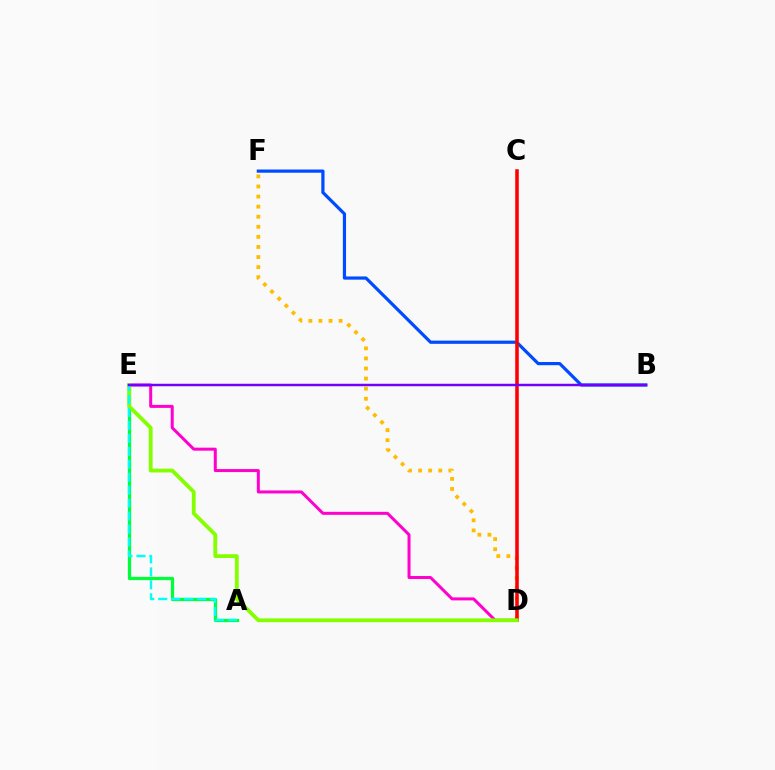{('B', 'F'): [{'color': '#004bff', 'line_style': 'solid', 'thickness': 2.31}], ('A', 'E'): [{'color': '#00ff39', 'line_style': 'solid', 'thickness': 2.33}, {'color': '#00fff6', 'line_style': 'dashed', 'thickness': 1.76}], ('D', 'E'): [{'color': '#ff00cf', 'line_style': 'solid', 'thickness': 2.16}, {'color': '#84ff00', 'line_style': 'solid', 'thickness': 2.74}], ('D', 'F'): [{'color': '#ffbd00', 'line_style': 'dotted', 'thickness': 2.74}], ('C', 'D'): [{'color': '#ff0000', 'line_style': 'solid', 'thickness': 2.56}], ('B', 'E'): [{'color': '#7200ff', 'line_style': 'solid', 'thickness': 1.78}]}